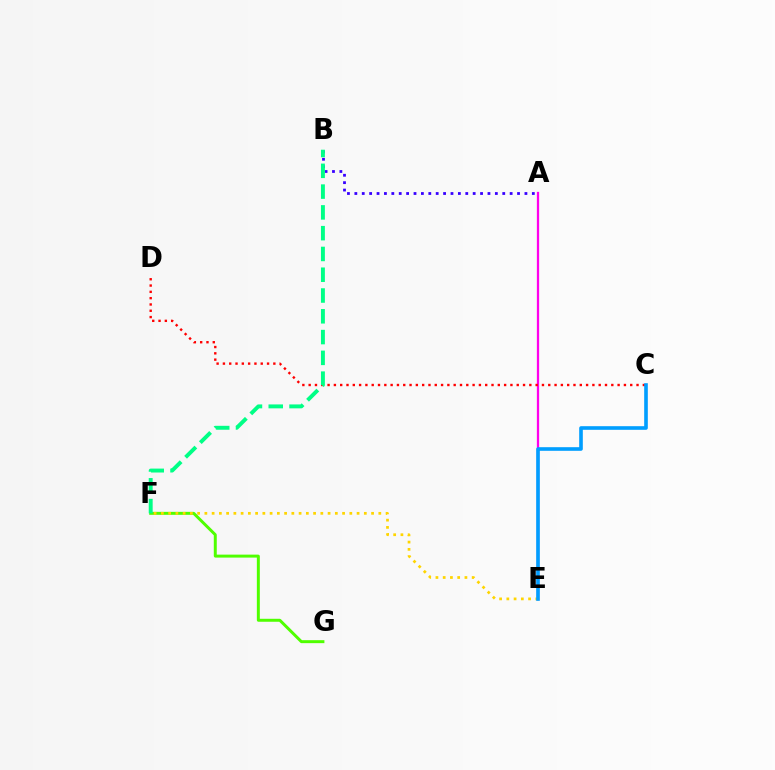{('A', 'E'): [{'color': '#ff00ed', 'line_style': 'solid', 'thickness': 1.64}], ('A', 'B'): [{'color': '#3700ff', 'line_style': 'dotted', 'thickness': 2.01}], ('F', 'G'): [{'color': '#4fff00', 'line_style': 'solid', 'thickness': 2.14}], ('C', 'D'): [{'color': '#ff0000', 'line_style': 'dotted', 'thickness': 1.71}], ('B', 'F'): [{'color': '#00ff86', 'line_style': 'dashed', 'thickness': 2.82}], ('E', 'F'): [{'color': '#ffd500', 'line_style': 'dotted', 'thickness': 1.97}], ('C', 'E'): [{'color': '#009eff', 'line_style': 'solid', 'thickness': 2.61}]}